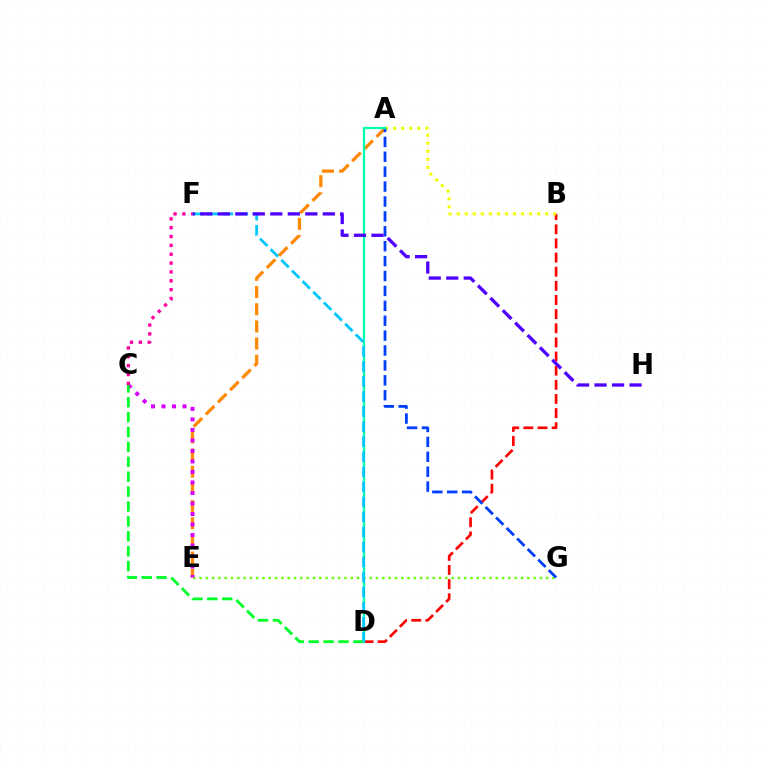{('A', 'E'): [{'color': '#ff8800', 'line_style': 'dashed', 'thickness': 2.33}], ('E', 'G'): [{'color': '#66ff00', 'line_style': 'dotted', 'thickness': 1.71}], ('B', 'D'): [{'color': '#ff0000', 'line_style': 'dashed', 'thickness': 1.92}], ('A', 'B'): [{'color': '#eeff00', 'line_style': 'dotted', 'thickness': 2.18}], ('C', 'E'): [{'color': '#d600ff', 'line_style': 'dotted', 'thickness': 2.86}], ('C', 'D'): [{'color': '#00ff27', 'line_style': 'dashed', 'thickness': 2.02}], ('A', 'G'): [{'color': '#003fff', 'line_style': 'dashed', 'thickness': 2.02}], ('A', 'D'): [{'color': '#00ffaf', 'line_style': 'solid', 'thickness': 1.64}], ('D', 'F'): [{'color': '#00c7ff', 'line_style': 'dashed', 'thickness': 2.04}], ('C', 'F'): [{'color': '#ff00a0', 'line_style': 'dotted', 'thickness': 2.41}], ('F', 'H'): [{'color': '#4f00ff', 'line_style': 'dashed', 'thickness': 2.38}]}